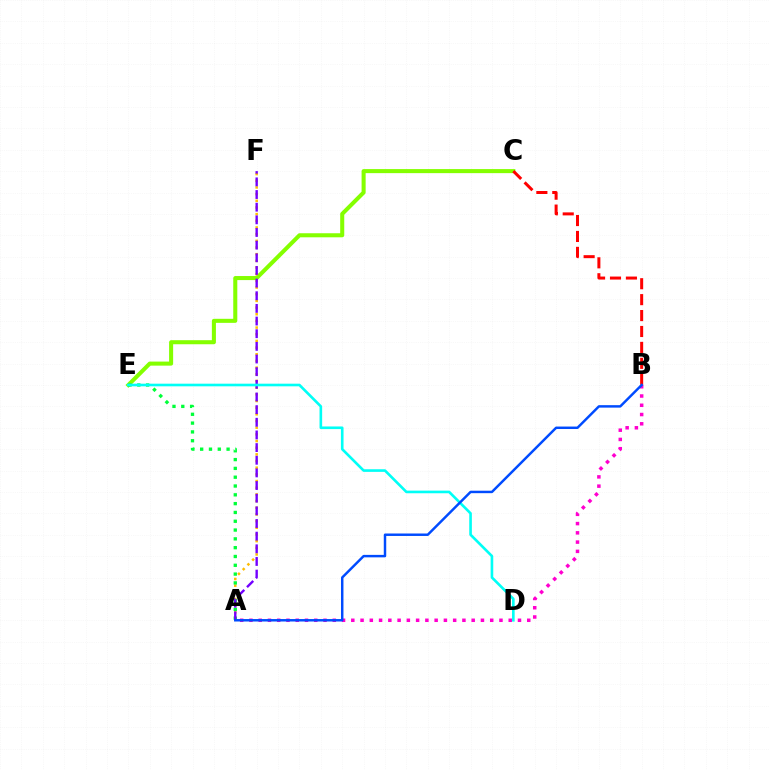{('C', 'E'): [{'color': '#84ff00', 'line_style': 'solid', 'thickness': 2.92}], ('A', 'F'): [{'color': '#ffbd00', 'line_style': 'dotted', 'thickness': 1.81}, {'color': '#7200ff', 'line_style': 'dashed', 'thickness': 1.72}], ('B', 'C'): [{'color': '#ff0000', 'line_style': 'dashed', 'thickness': 2.16}], ('A', 'E'): [{'color': '#00ff39', 'line_style': 'dotted', 'thickness': 2.39}], ('A', 'B'): [{'color': '#ff00cf', 'line_style': 'dotted', 'thickness': 2.52}, {'color': '#004bff', 'line_style': 'solid', 'thickness': 1.77}], ('D', 'E'): [{'color': '#00fff6', 'line_style': 'solid', 'thickness': 1.89}]}